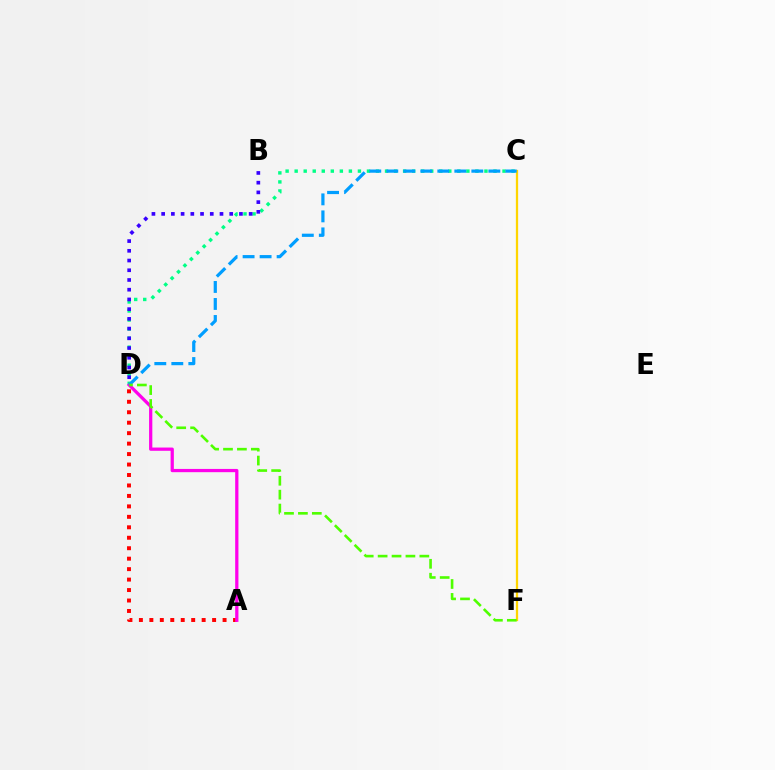{('C', 'F'): [{'color': '#ffd500', 'line_style': 'solid', 'thickness': 1.63}], ('C', 'D'): [{'color': '#00ff86', 'line_style': 'dotted', 'thickness': 2.46}, {'color': '#009eff', 'line_style': 'dashed', 'thickness': 2.31}], ('A', 'D'): [{'color': '#ff0000', 'line_style': 'dotted', 'thickness': 2.84}, {'color': '#ff00ed', 'line_style': 'solid', 'thickness': 2.34}], ('D', 'F'): [{'color': '#4fff00', 'line_style': 'dashed', 'thickness': 1.89}], ('B', 'D'): [{'color': '#3700ff', 'line_style': 'dotted', 'thickness': 2.64}]}